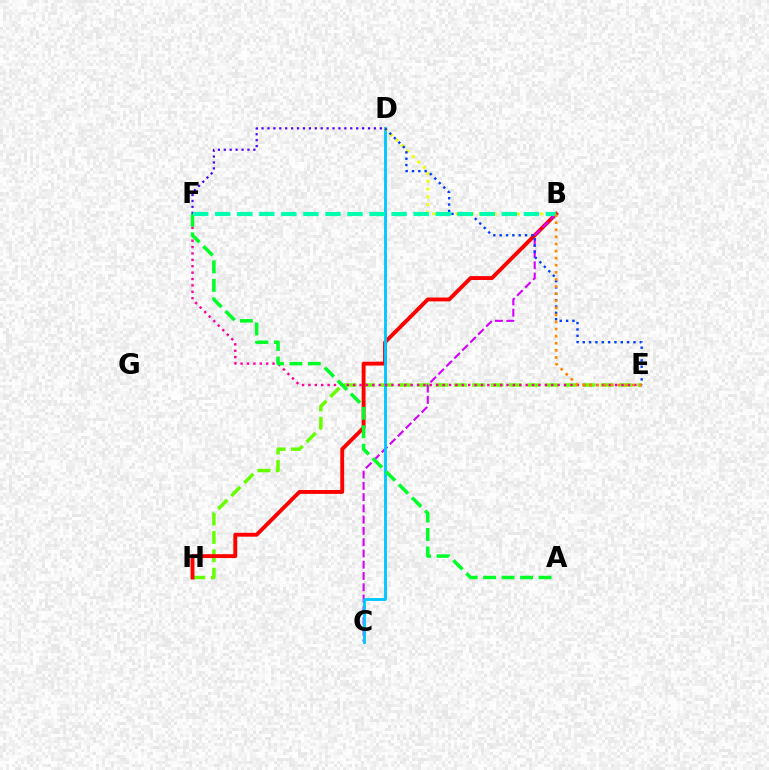{('E', 'H'): [{'color': '#66ff00', 'line_style': 'dashed', 'thickness': 2.49}], ('B', 'H'): [{'color': '#ff0000', 'line_style': 'solid', 'thickness': 2.79}], ('B', 'C'): [{'color': '#d600ff', 'line_style': 'dashed', 'thickness': 1.53}], ('C', 'D'): [{'color': '#00c7ff', 'line_style': 'solid', 'thickness': 2.05}], ('B', 'D'): [{'color': '#eeff00', 'line_style': 'dotted', 'thickness': 2.09}], ('D', 'F'): [{'color': '#4f00ff', 'line_style': 'dotted', 'thickness': 1.61}], ('D', 'E'): [{'color': '#003fff', 'line_style': 'dotted', 'thickness': 1.72}], ('E', 'F'): [{'color': '#ff00a0', 'line_style': 'dotted', 'thickness': 1.74}], ('A', 'F'): [{'color': '#00ff27', 'line_style': 'dashed', 'thickness': 2.51}], ('B', 'F'): [{'color': '#00ffaf', 'line_style': 'dashed', 'thickness': 2.99}], ('B', 'E'): [{'color': '#ff8800', 'line_style': 'dotted', 'thickness': 1.93}]}